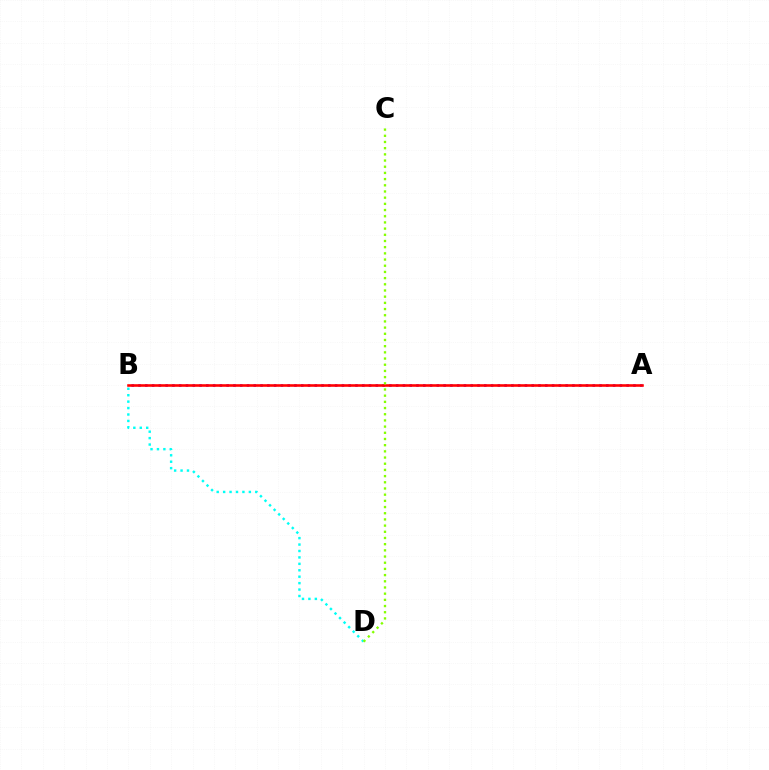{('A', 'B'): [{'color': '#7200ff', 'line_style': 'dotted', 'thickness': 1.84}, {'color': '#ff0000', 'line_style': 'solid', 'thickness': 1.86}], ('B', 'D'): [{'color': '#00fff6', 'line_style': 'dotted', 'thickness': 1.75}], ('C', 'D'): [{'color': '#84ff00', 'line_style': 'dotted', 'thickness': 1.68}]}